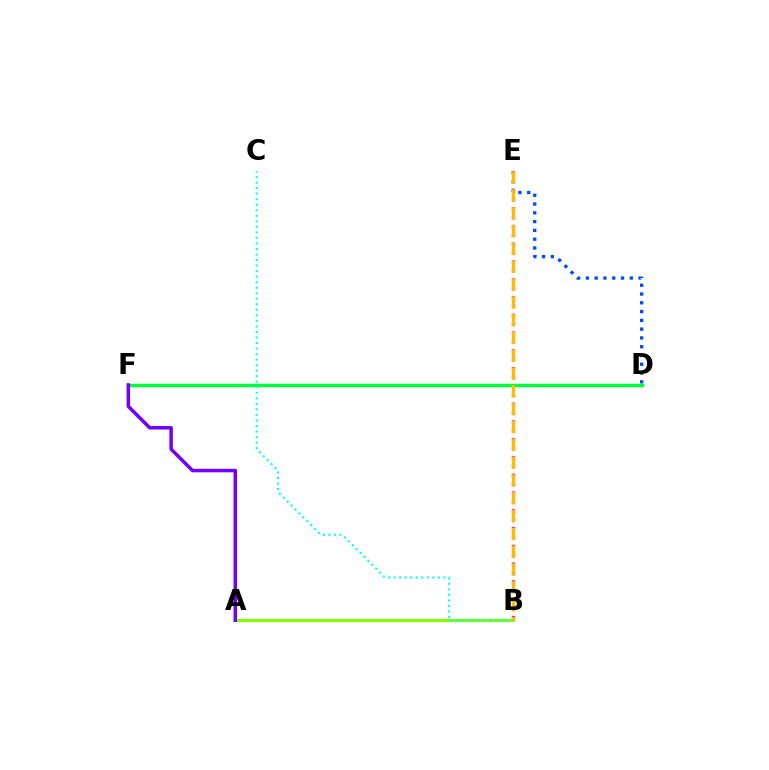{('A', 'B'): [{'color': '#84ff00', 'line_style': 'solid', 'thickness': 2.26}], ('D', 'F'): [{'color': '#ff0000', 'line_style': 'solid', 'thickness': 1.86}, {'color': '#00ff39', 'line_style': 'solid', 'thickness': 2.46}], ('D', 'E'): [{'color': '#004bff', 'line_style': 'dotted', 'thickness': 2.39}], ('B', 'E'): [{'color': '#ff00cf', 'line_style': 'dotted', 'thickness': 2.41}, {'color': '#ffbd00', 'line_style': 'dashed', 'thickness': 2.42}], ('A', 'F'): [{'color': '#7200ff', 'line_style': 'solid', 'thickness': 2.53}], ('B', 'C'): [{'color': '#00fff6', 'line_style': 'dotted', 'thickness': 1.5}]}